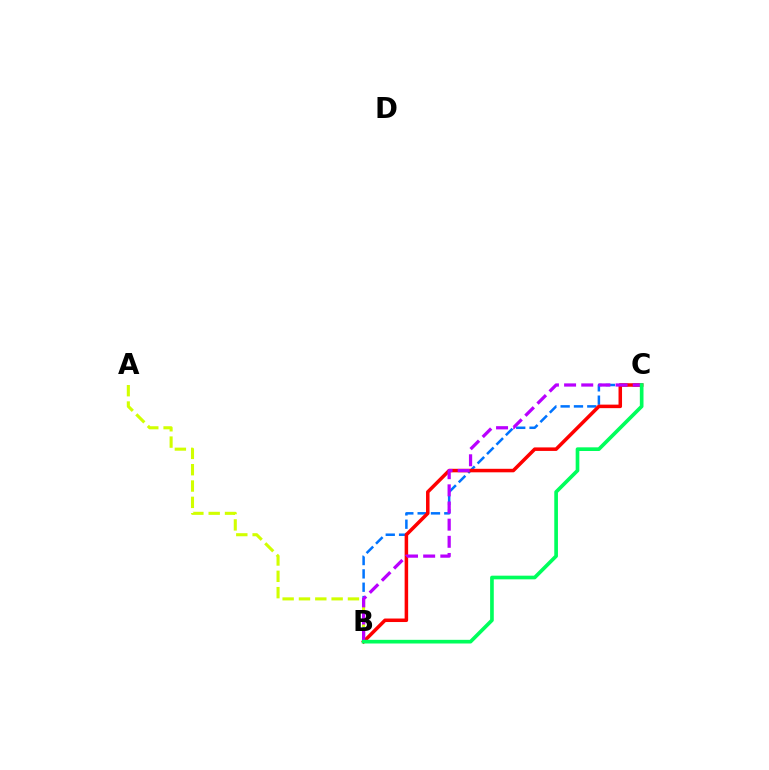{('B', 'C'): [{'color': '#0074ff', 'line_style': 'dashed', 'thickness': 1.81}, {'color': '#ff0000', 'line_style': 'solid', 'thickness': 2.53}, {'color': '#b900ff', 'line_style': 'dashed', 'thickness': 2.33}, {'color': '#00ff5c', 'line_style': 'solid', 'thickness': 2.64}], ('A', 'B'): [{'color': '#d1ff00', 'line_style': 'dashed', 'thickness': 2.22}]}